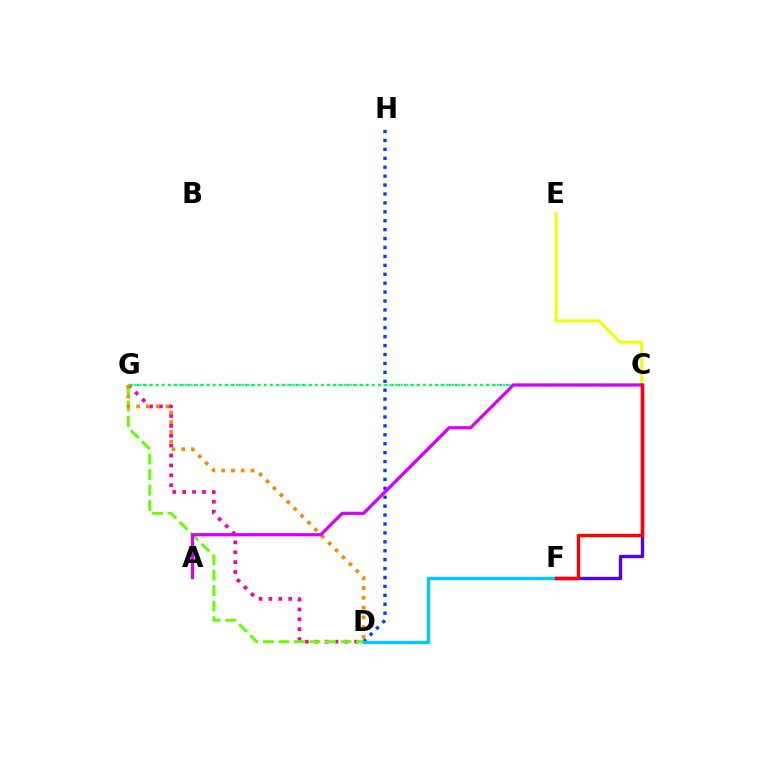{('D', 'H'): [{'color': '#003fff', 'line_style': 'dotted', 'thickness': 2.42}], ('D', 'G'): [{'color': '#ff00a0', 'line_style': 'dotted', 'thickness': 2.69}, {'color': '#66ff00', 'line_style': 'dashed', 'thickness': 2.11}, {'color': '#ff8800', 'line_style': 'dotted', 'thickness': 2.65}], ('C', 'E'): [{'color': '#eeff00', 'line_style': 'solid', 'thickness': 2.11}], ('C', 'F'): [{'color': '#4f00ff', 'line_style': 'solid', 'thickness': 2.41}, {'color': '#ff0000', 'line_style': 'solid', 'thickness': 2.45}], ('C', 'G'): [{'color': '#00ffaf', 'line_style': 'dotted', 'thickness': 1.54}, {'color': '#00ff27', 'line_style': 'dotted', 'thickness': 1.73}], ('D', 'F'): [{'color': '#00c7ff', 'line_style': 'solid', 'thickness': 2.44}], ('A', 'C'): [{'color': '#d600ff', 'line_style': 'solid', 'thickness': 2.34}]}